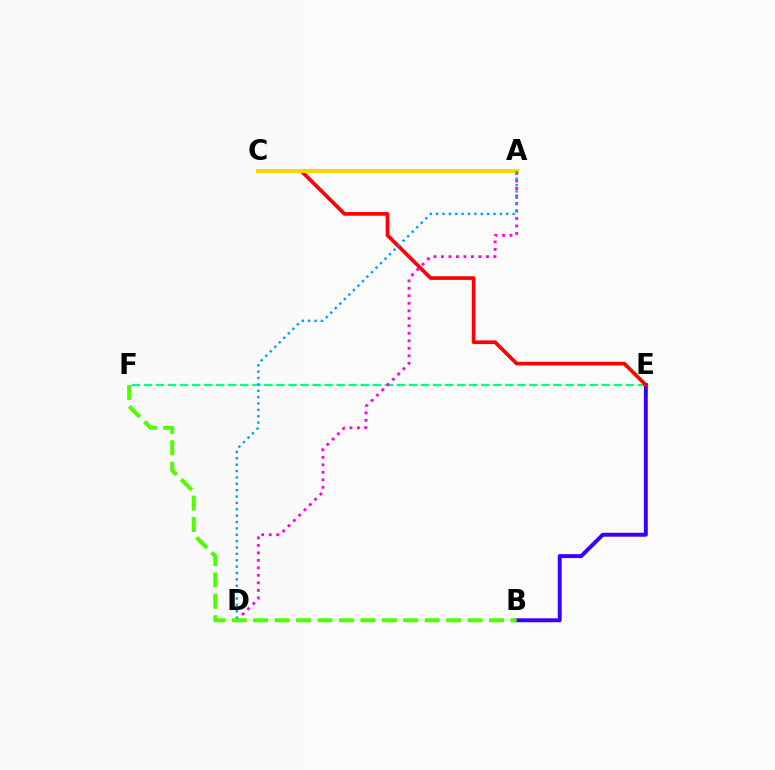{('E', 'F'): [{'color': '#00ff86', 'line_style': 'dashed', 'thickness': 1.64}], ('A', 'D'): [{'color': '#ff00ed', 'line_style': 'dotted', 'thickness': 2.04}, {'color': '#009eff', 'line_style': 'dotted', 'thickness': 1.73}], ('B', 'E'): [{'color': '#3700ff', 'line_style': 'solid', 'thickness': 2.83}], ('C', 'E'): [{'color': '#ff0000', 'line_style': 'solid', 'thickness': 2.64}], ('A', 'C'): [{'color': '#ffd500', 'line_style': 'solid', 'thickness': 2.92}], ('B', 'F'): [{'color': '#4fff00', 'line_style': 'dashed', 'thickness': 2.91}]}